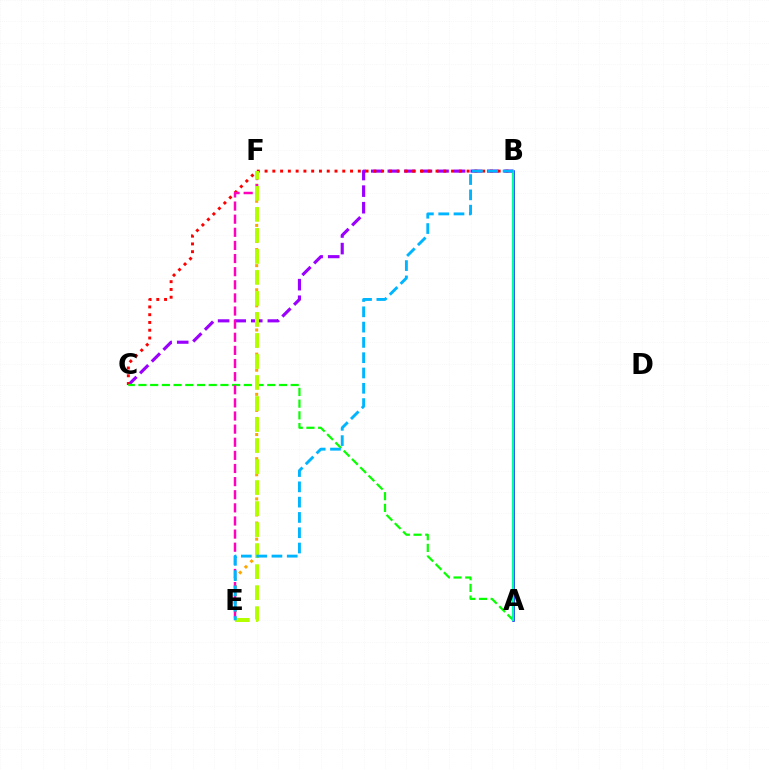{('A', 'B'): [{'color': '#0010ff', 'line_style': 'solid', 'thickness': 1.82}, {'color': '#00ff9d', 'line_style': 'solid', 'thickness': 1.6}], ('B', 'C'): [{'color': '#9b00ff', 'line_style': 'dashed', 'thickness': 2.25}, {'color': '#ff0000', 'line_style': 'dotted', 'thickness': 2.11}], ('E', 'F'): [{'color': '#ffa500', 'line_style': 'dotted', 'thickness': 2.19}, {'color': '#ff00bd', 'line_style': 'dashed', 'thickness': 1.78}, {'color': '#b3ff00', 'line_style': 'dashed', 'thickness': 2.85}], ('A', 'C'): [{'color': '#08ff00', 'line_style': 'dashed', 'thickness': 1.59}], ('B', 'E'): [{'color': '#00b5ff', 'line_style': 'dashed', 'thickness': 2.08}]}